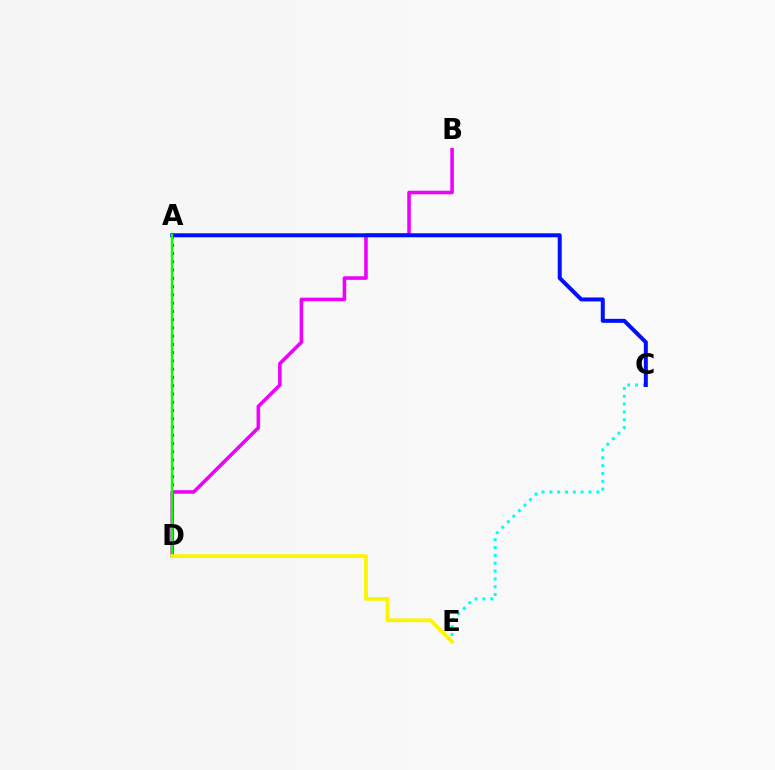{('A', 'D'): [{'color': '#ff0000', 'line_style': 'dotted', 'thickness': 2.24}, {'color': '#08ff00', 'line_style': 'solid', 'thickness': 1.69}], ('C', 'E'): [{'color': '#00fff6', 'line_style': 'dotted', 'thickness': 2.13}], ('B', 'D'): [{'color': '#ee00ff', 'line_style': 'solid', 'thickness': 2.57}], ('A', 'C'): [{'color': '#0010ff', 'line_style': 'solid', 'thickness': 2.87}], ('D', 'E'): [{'color': '#fcf500', 'line_style': 'solid', 'thickness': 2.7}]}